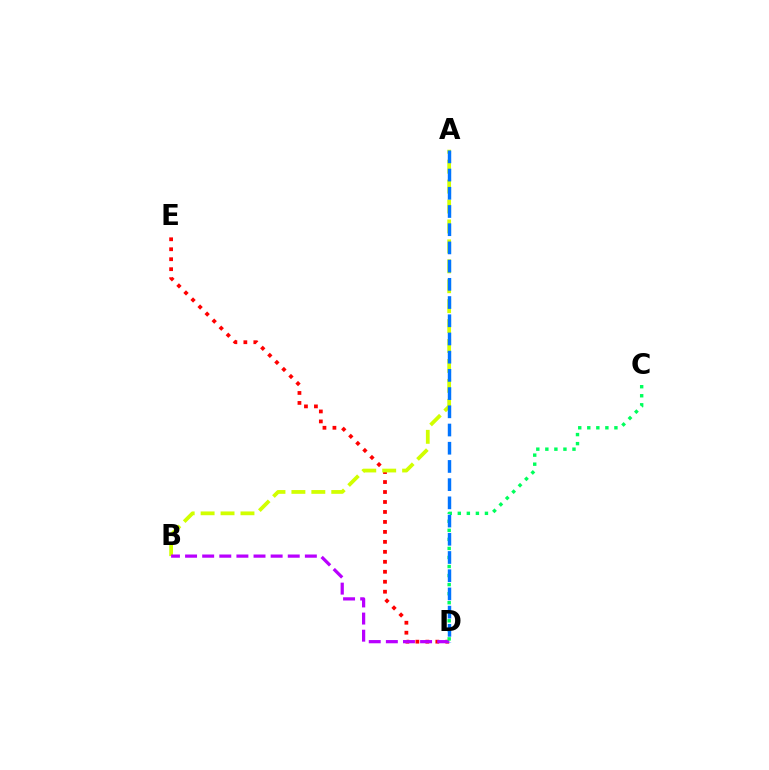{('D', 'E'): [{'color': '#ff0000', 'line_style': 'dotted', 'thickness': 2.71}], ('A', 'B'): [{'color': '#d1ff00', 'line_style': 'dashed', 'thickness': 2.71}], ('B', 'D'): [{'color': '#b900ff', 'line_style': 'dashed', 'thickness': 2.32}], ('C', 'D'): [{'color': '#00ff5c', 'line_style': 'dotted', 'thickness': 2.46}], ('A', 'D'): [{'color': '#0074ff', 'line_style': 'dashed', 'thickness': 2.47}]}